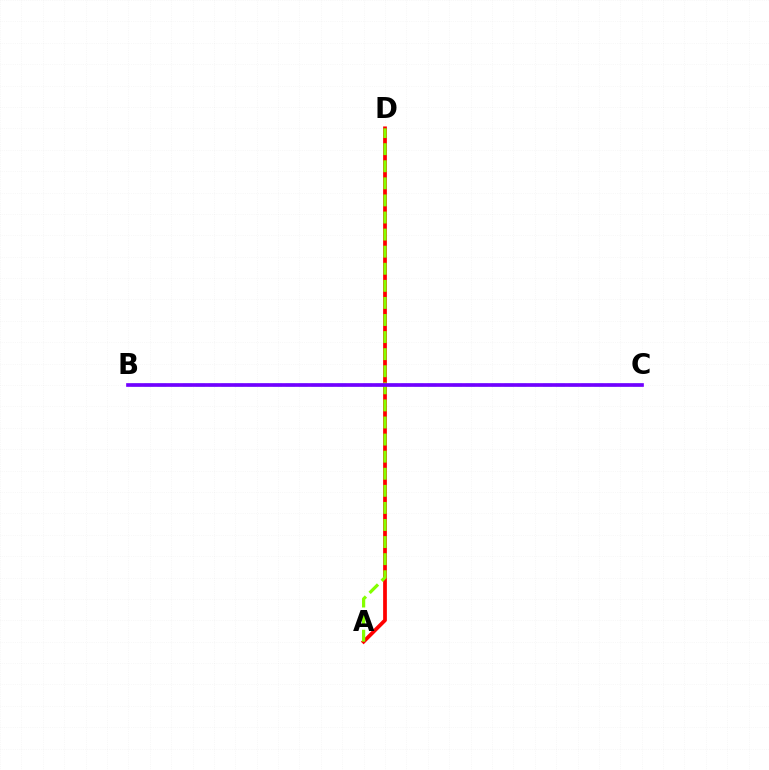{('A', 'D'): [{'color': '#ff0000', 'line_style': 'solid', 'thickness': 2.7}, {'color': '#84ff00', 'line_style': 'dashed', 'thickness': 2.32}], ('B', 'C'): [{'color': '#00fff6', 'line_style': 'dashed', 'thickness': 1.75}, {'color': '#7200ff', 'line_style': 'solid', 'thickness': 2.64}]}